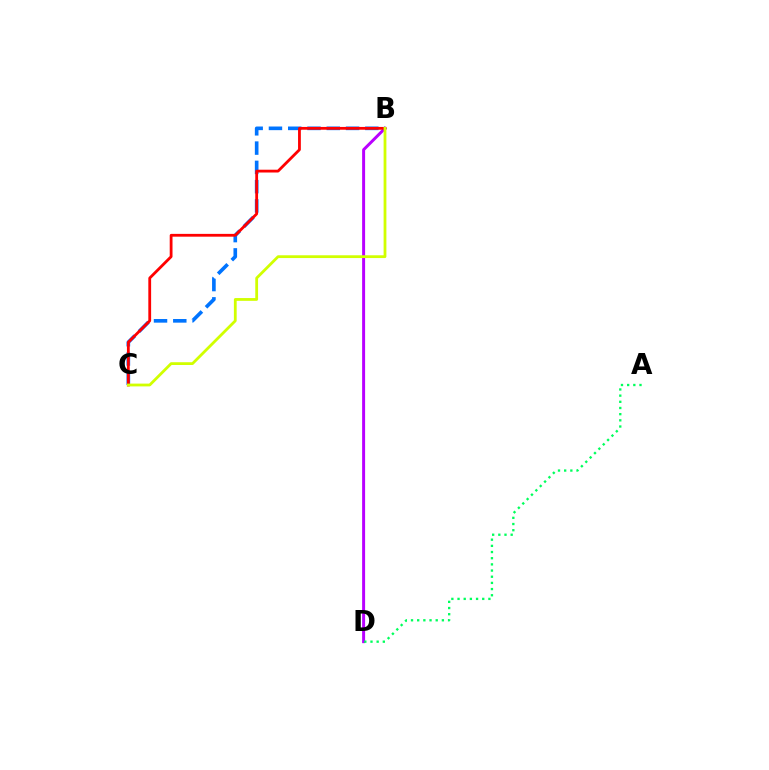{('B', 'D'): [{'color': '#b900ff', 'line_style': 'solid', 'thickness': 2.14}], ('A', 'D'): [{'color': '#00ff5c', 'line_style': 'dotted', 'thickness': 1.68}], ('B', 'C'): [{'color': '#0074ff', 'line_style': 'dashed', 'thickness': 2.62}, {'color': '#ff0000', 'line_style': 'solid', 'thickness': 2.01}, {'color': '#d1ff00', 'line_style': 'solid', 'thickness': 2.01}]}